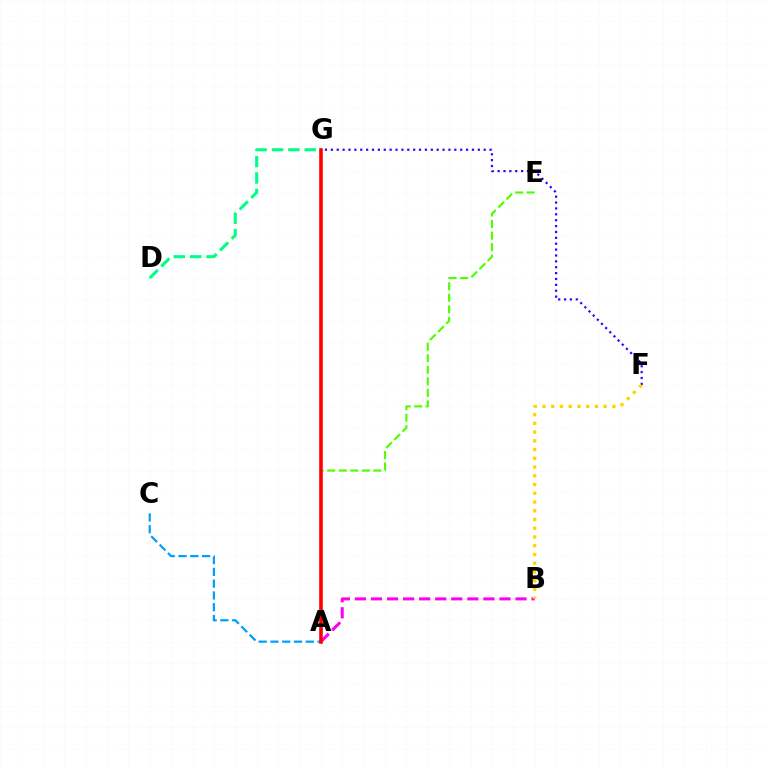{('A', 'B'): [{'color': '#ff00ed', 'line_style': 'dashed', 'thickness': 2.18}], ('A', 'E'): [{'color': '#4fff00', 'line_style': 'dashed', 'thickness': 1.57}], ('F', 'G'): [{'color': '#3700ff', 'line_style': 'dotted', 'thickness': 1.6}], ('B', 'F'): [{'color': '#ffd500', 'line_style': 'dotted', 'thickness': 2.37}], ('A', 'C'): [{'color': '#009eff', 'line_style': 'dashed', 'thickness': 1.6}], ('D', 'G'): [{'color': '#00ff86', 'line_style': 'dashed', 'thickness': 2.22}], ('A', 'G'): [{'color': '#ff0000', 'line_style': 'solid', 'thickness': 2.57}]}